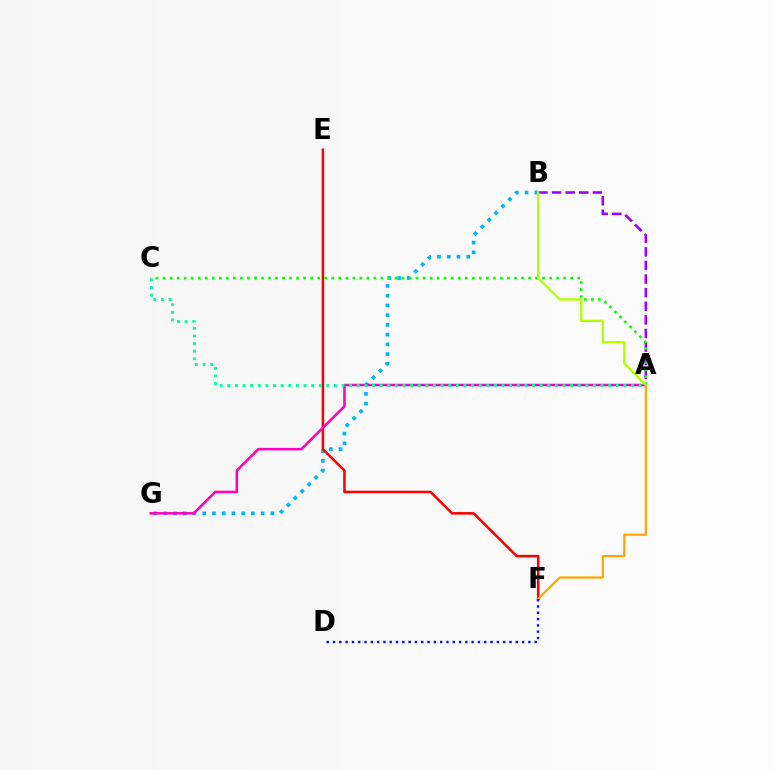{('B', 'G'): [{'color': '#00b5ff', 'line_style': 'dotted', 'thickness': 2.65}], ('E', 'F'): [{'color': '#ff0000', 'line_style': 'solid', 'thickness': 1.82}], ('A', 'B'): [{'color': '#9b00ff', 'line_style': 'dashed', 'thickness': 1.85}, {'color': '#b3ff00', 'line_style': 'solid', 'thickness': 1.68}], ('A', 'F'): [{'color': '#ffa500', 'line_style': 'solid', 'thickness': 1.59}], ('A', 'G'): [{'color': '#ff00bd', 'line_style': 'solid', 'thickness': 1.83}], ('A', 'C'): [{'color': '#08ff00', 'line_style': 'dotted', 'thickness': 1.91}, {'color': '#00ff9d', 'line_style': 'dotted', 'thickness': 2.07}], ('D', 'F'): [{'color': '#0010ff', 'line_style': 'dotted', 'thickness': 1.71}]}